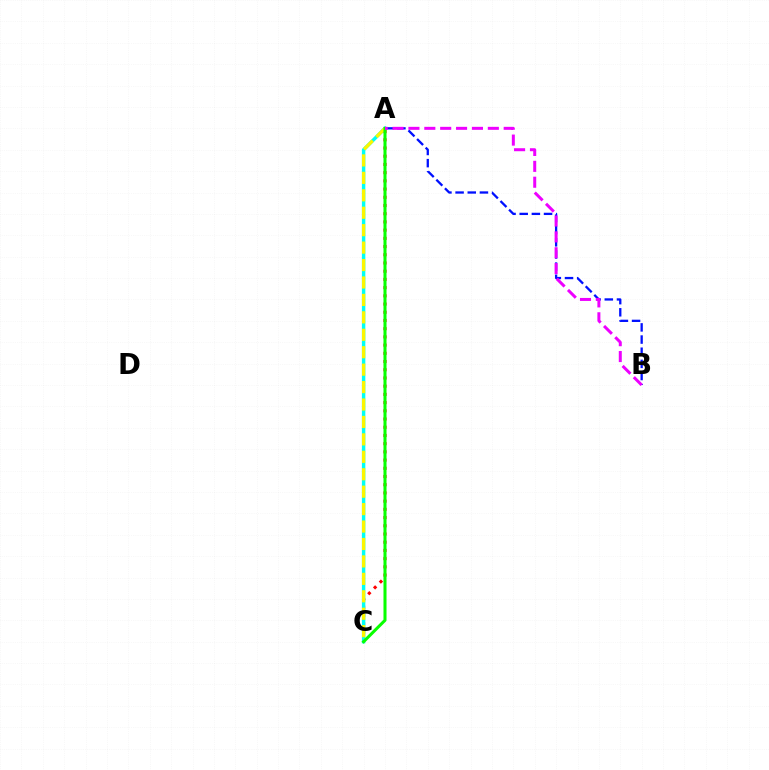{('A', 'B'): [{'color': '#0010ff', 'line_style': 'dashed', 'thickness': 1.65}, {'color': '#ee00ff', 'line_style': 'dashed', 'thickness': 2.16}], ('A', 'C'): [{'color': '#ff0000', 'line_style': 'dotted', 'thickness': 2.23}, {'color': '#00fff6', 'line_style': 'solid', 'thickness': 2.48}, {'color': '#fcf500', 'line_style': 'dashed', 'thickness': 2.37}, {'color': '#08ff00', 'line_style': 'solid', 'thickness': 2.19}]}